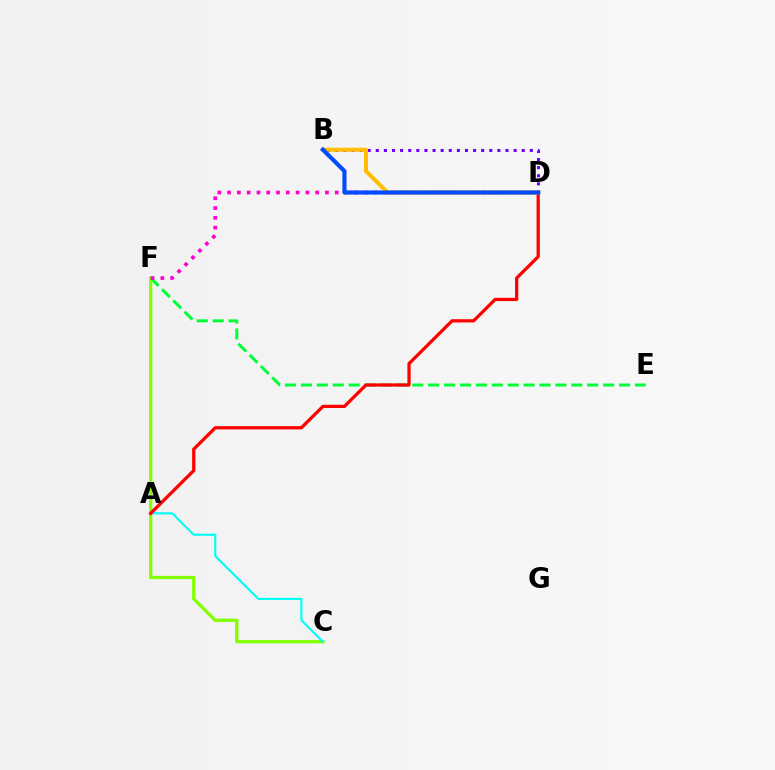{('E', 'F'): [{'color': '#00ff39', 'line_style': 'dashed', 'thickness': 2.16}], ('B', 'D'): [{'color': '#7200ff', 'line_style': 'dotted', 'thickness': 2.2}, {'color': '#ffbd00', 'line_style': 'solid', 'thickness': 2.88}, {'color': '#004bff', 'line_style': 'solid', 'thickness': 2.98}], ('C', 'F'): [{'color': '#84ff00', 'line_style': 'solid', 'thickness': 2.36}], ('A', 'C'): [{'color': '#00fff6', 'line_style': 'solid', 'thickness': 1.54}], ('A', 'D'): [{'color': '#ff0000', 'line_style': 'solid', 'thickness': 2.34}], ('D', 'F'): [{'color': '#ff00cf', 'line_style': 'dotted', 'thickness': 2.66}]}